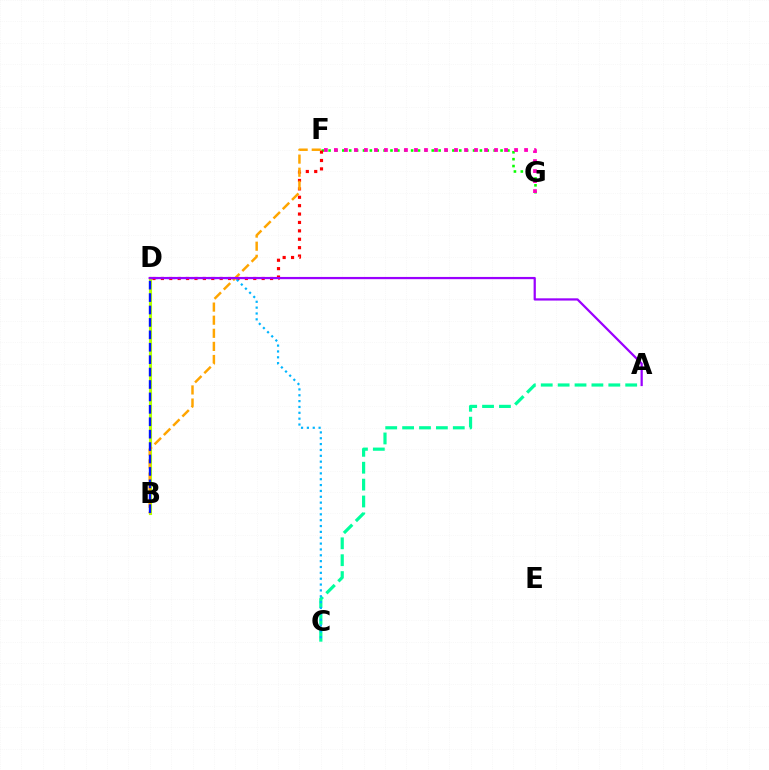{('F', 'G'): [{'color': '#08ff00', 'line_style': 'dotted', 'thickness': 1.87}, {'color': '#ff00bd', 'line_style': 'dotted', 'thickness': 2.72}], ('B', 'D'): [{'color': '#b3ff00', 'line_style': 'solid', 'thickness': 2.24}, {'color': '#0010ff', 'line_style': 'dashed', 'thickness': 1.69}], ('D', 'F'): [{'color': '#ff0000', 'line_style': 'dotted', 'thickness': 2.28}], ('A', 'C'): [{'color': '#00ff9d', 'line_style': 'dashed', 'thickness': 2.29}], ('B', 'F'): [{'color': '#ffa500', 'line_style': 'dashed', 'thickness': 1.78}], ('C', 'D'): [{'color': '#00b5ff', 'line_style': 'dotted', 'thickness': 1.59}], ('A', 'D'): [{'color': '#9b00ff', 'line_style': 'solid', 'thickness': 1.61}]}